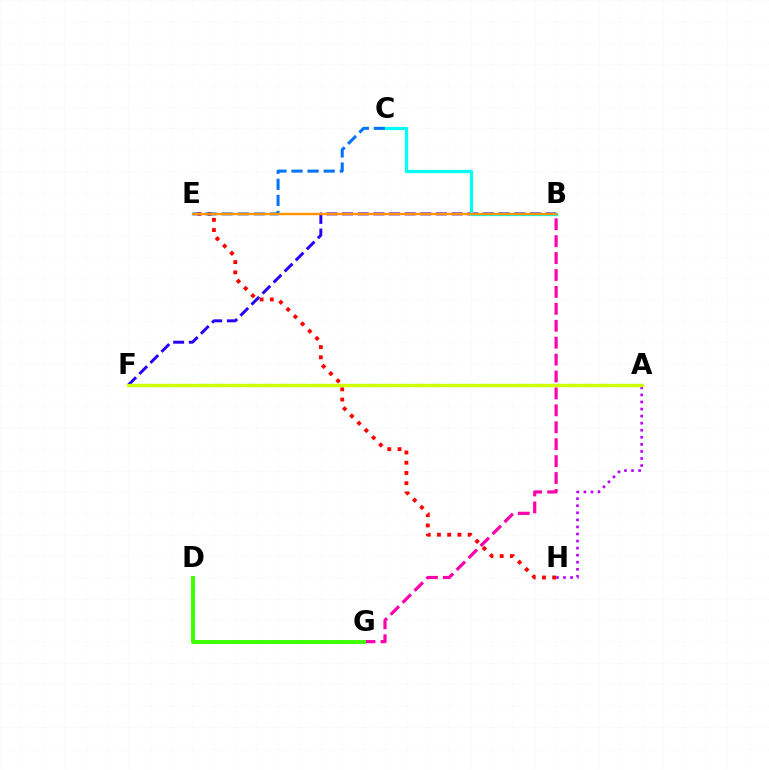{('A', 'F'): [{'color': '#00ff5c', 'line_style': 'dashed', 'thickness': 2.28}, {'color': '#d1ff00', 'line_style': 'solid', 'thickness': 2.36}], ('A', 'H'): [{'color': '#b900ff', 'line_style': 'dotted', 'thickness': 1.92}], ('E', 'H'): [{'color': '#ff0000', 'line_style': 'dotted', 'thickness': 2.78}], ('B', 'F'): [{'color': '#2500ff', 'line_style': 'dashed', 'thickness': 2.13}], ('B', 'C'): [{'color': '#00fff6', 'line_style': 'solid', 'thickness': 2.33}], ('B', 'G'): [{'color': '#ff00ac', 'line_style': 'dashed', 'thickness': 2.3}], ('C', 'E'): [{'color': '#0074ff', 'line_style': 'dashed', 'thickness': 2.19}], ('D', 'G'): [{'color': '#3dff00', 'line_style': 'solid', 'thickness': 2.81}], ('B', 'E'): [{'color': '#ff9400', 'line_style': 'solid', 'thickness': 1.73}]}